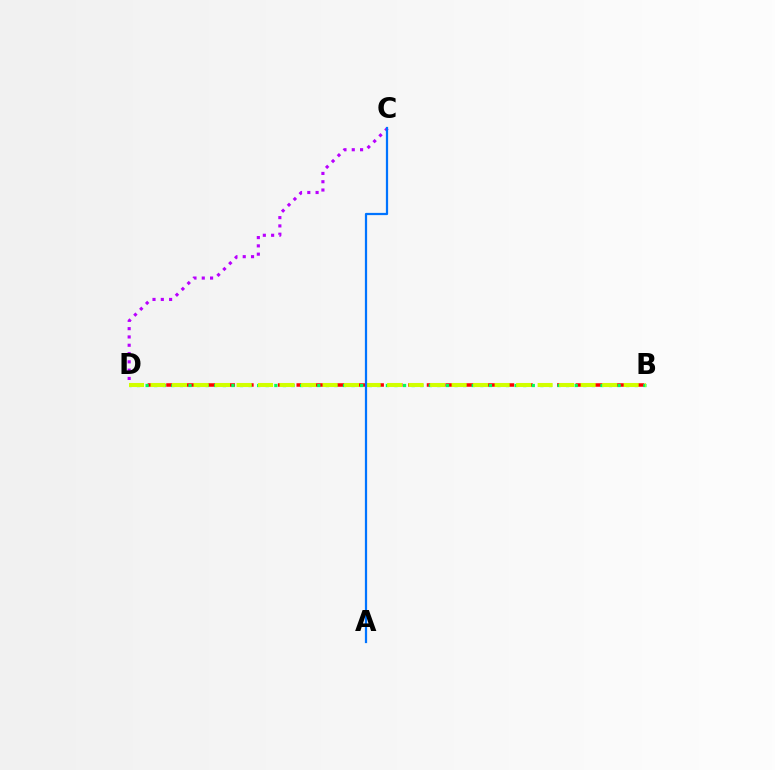{('B', 'D'): [{'color': '#ff0000', 'line_style': 'dashed', 'thickness': 2.53}, {'color': '#00ff5c', 'line_style': 'dotted', 'thickness': 2.33}, {'color': '#d1ff00', 'line_style': 'dashed', 'thickness': 2.92}], ('C', 'D'): [{'color': '#b900ff', 'line_style': 'dotted', 'thickness': 2.25}], ('A', 'C'): [{'color': '#0074ff', 'line_style': 'solid', 'thickness': 1.61}]}